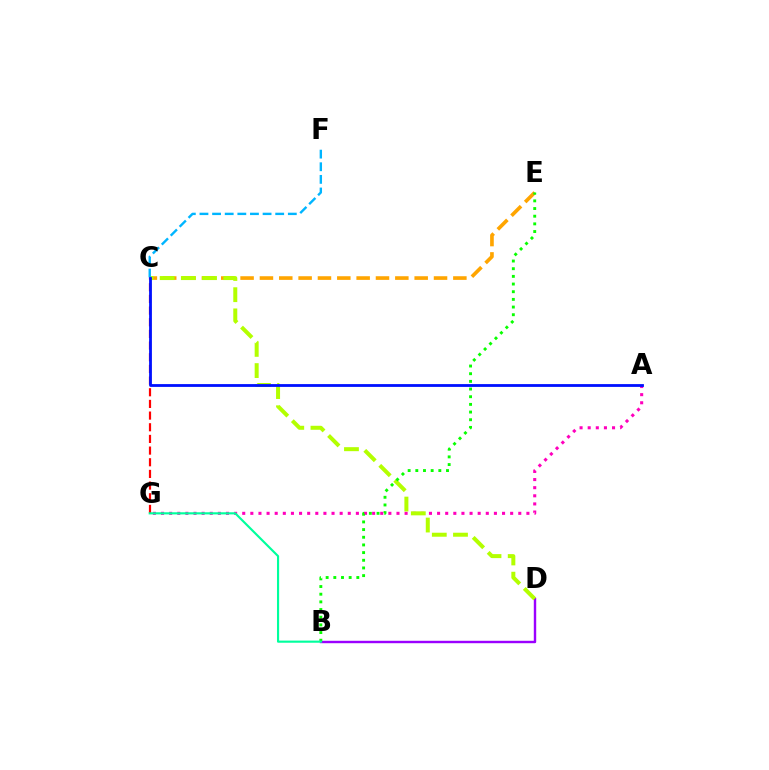{('C', 'E'): [{'color': '#ffa500', 'line_style': 'dashed', 'thickness': 2.63}], ('A', 'G'): [{'color': '#ff00bd', 'line_style': 'dotted', 'thickness': 2.21}], ('B', 'D'): [{'color': '#9b00ff', 'line_style': 'solid', 'thickness': 1.74}], ('C', 'G'): [{'color': '#ff0000', 'line_style': 'dashed', 'thickness': 1.59}], ('C', 'D'): [{'color': '#b3ff00', 'line_style': 'dashed', 'thickness': 2.88}], ('C', 'F'): [{'color': '#00b5ff', 'line_style': 'dashed', 'thickness': 1.71}], ('B', 'E'): [{'color': '#08ff00', 'line_style': 'dotted', 'thickness': 2.08}], ('B', 'G'): [{'color': '#00ff9d', 'line_style': 'solid', 'thickness': 1.54}], ('A', 'C'): [{'color': '#0010ff', 'line_style': 'solid', 'thickness': 2.02}]}